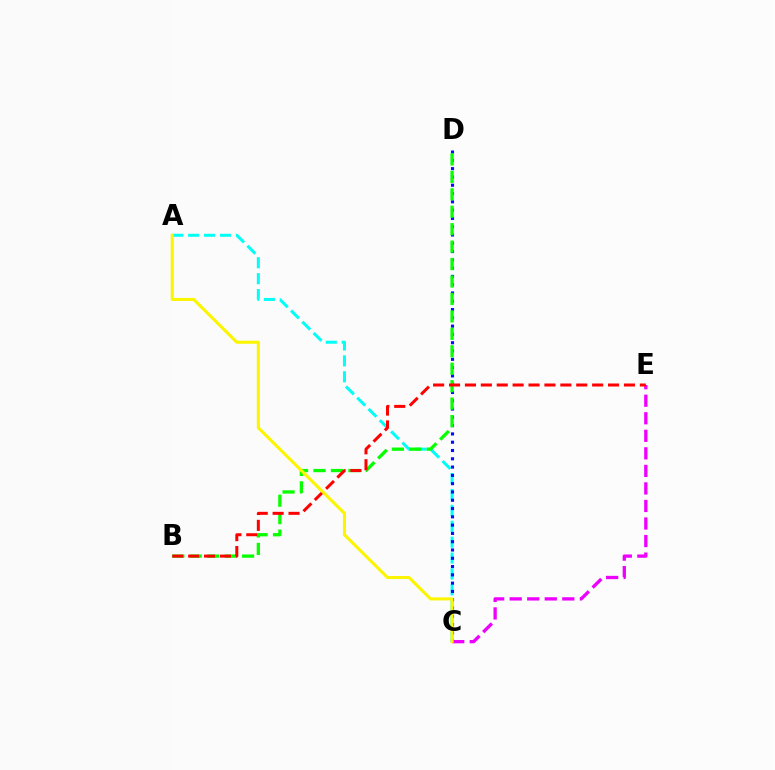{('A', 'C'): [{'color': '#00fff6', 'line_style': 'dashed', 'thickness': 2.16}, {'color': '#fcf500', 'line_style': 'solid', 'thickness': 2.21}], ('C', 'D'): [{'color': '#0010ff', 'line_style': 'dotted', 'thickness': 2.25}], ('B', 'D'): [{'color': '#08ff00', 'line_style': 'dashed', 'thickness': 2.37}], ('C', 'E'): [{'color': '#ee00ff', 'line_style': 'dashed', 'thickness': 2.38}], ('B', 'E'): [{'color': '#ff0000', 'line_style': 'dashed', 'thickness': 2.16}]}